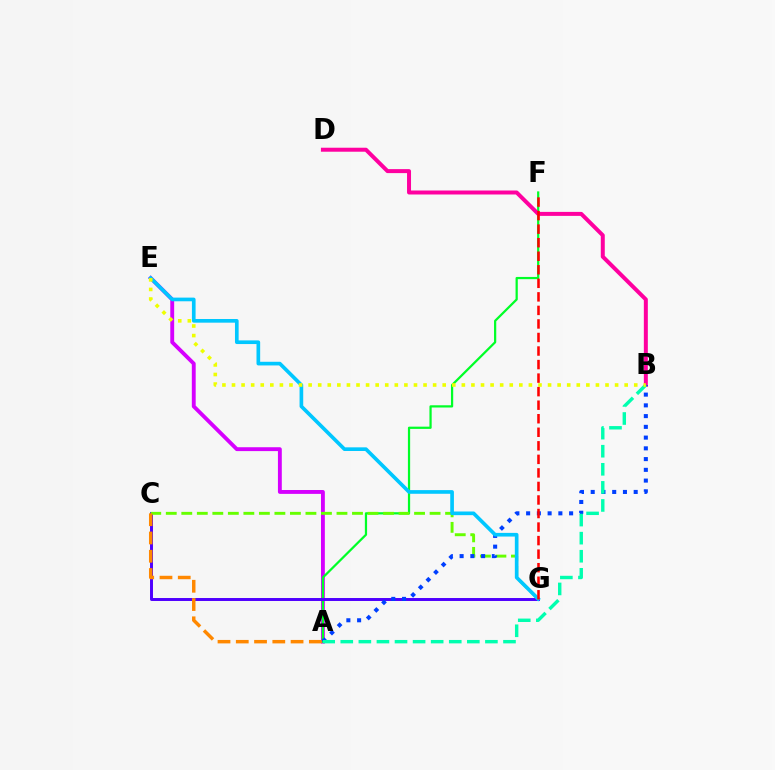{('A', 'E'): [{'color': '#d600ff', 'line_style': 'solid', 'thickness': 2.78}], ('A', 'F'): [{'color': '#00ff27', 'line_style': 'solid', 'thickness': 1.61}], ('B', 'D'): [{'color': '#ff00a0', 'line_style': 'solid', 'thickness': 2.87}], ('C', 'G'): [{'color': '#4f00ff', 'line_style': 'solid', 'thickness': 2.13}, {'color': '#66ff00', 'line_style': 'dashed', 'thickness': 2.11}], ('A', 'B'): [{'color': '#003fff', 'line_style': 'dotted', 'thickness': 2.92}, {'color': '#00ffaf', 'line_style': 'dashed', 'thickness': 2.46}], ('E', 'G'): [{'color': '#00c7ff', 'line_style': 'solid', 'thickness': 2.64}], ('A', 'C'): [{'color': '#ff8800', 'line_style': 'dashed', 'thickness': 2.48}], ('B', 'E'): [{'color': '#eeff00', 'line_style': 'dotted', 'thickness': 2.6}], ('F', 'G'): [{'color': '#ff0000', 'line_style': 'dashed', 'thickness': 1.84}]}